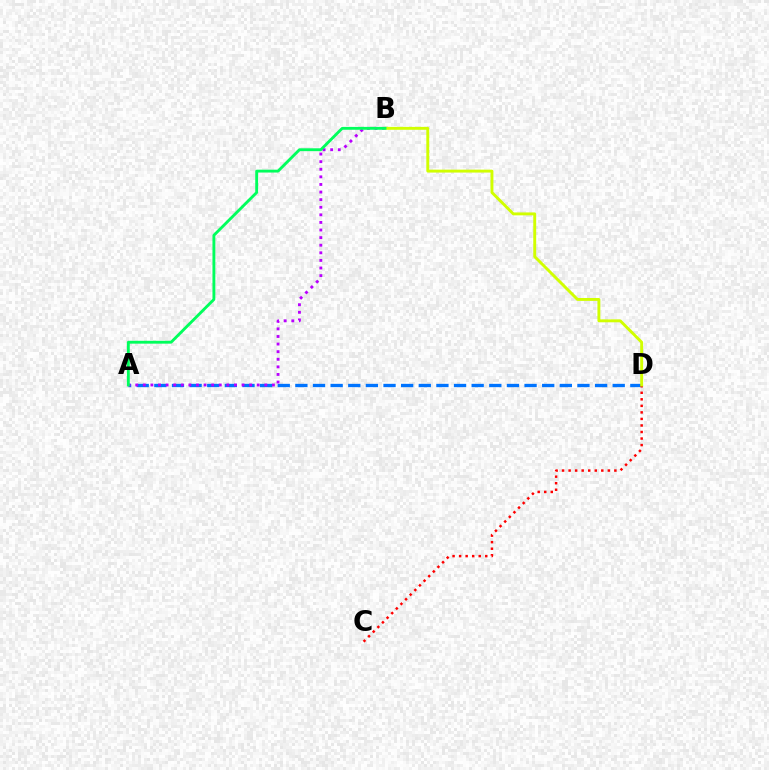{('A', 'D'): [{'color': '#0074ff', 'line_style': 'dashed', 'thickness': 2.39}], ('A', 'B'): [{'color': '#b900ff', 'line_style': 'dotted', 'thickness': 2.06}, {'color': '#00ff5c', 'line_style': 'solid', 'thickness': 2.06}], ('C', 'D'): [{'color': '#ff0000', 'line_style': 'dotted', 'thickness': 1.78}], ('B', 'D'): [{'color': '#d1ff00', 'line_style': 'solid', 'thickness': 2.1}]}